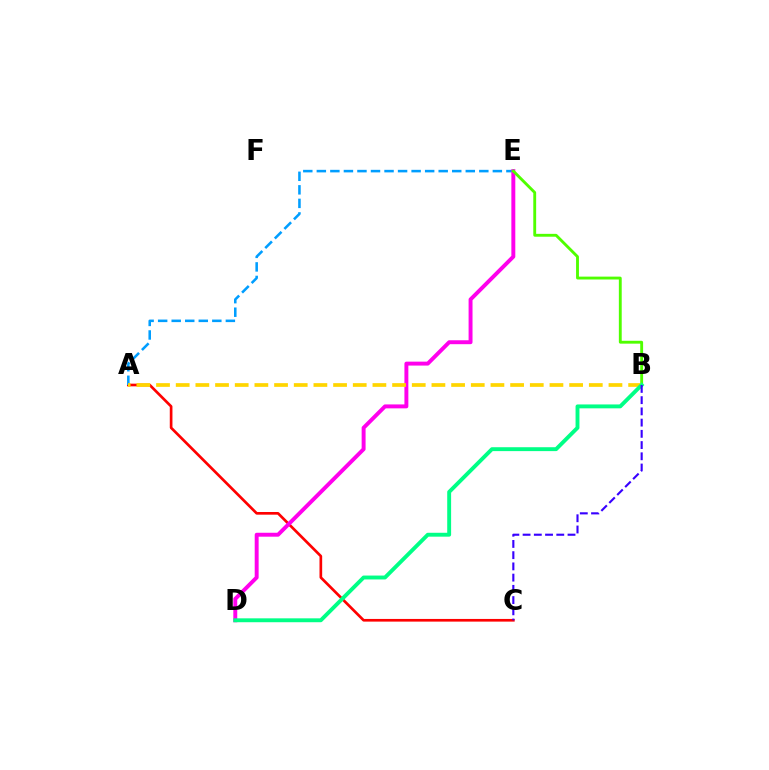{('A', 'C'): [{'color': '#ff0000', 'line_style': 'solid', 'thickness': 1.93}], ('A', 'E'): [{'color': '#009eff', 'line_style': 'dashed', 'thickness': 1.84}], ('D', 'E'): [{'color': '#ff00ed', 'line_style': 'solid', 'thickness': 2.83}], ('B', 'E'): [{'color': '#4fff00', 'line_style': 'solid', 'thickness': 2.06}], ('A', 'B'): [{'color': '#ffd500', 'line_style': 'dashed', 'thickness': 2.67}], ('B', 'D'): [{'color': '#00ff86', 'line_style': 'solid', 'thickness': 2.8}], ('B', 'C'): [{'color': '#3700ff', 'line_style': 'dashed', 'thickness': 1.53}]}